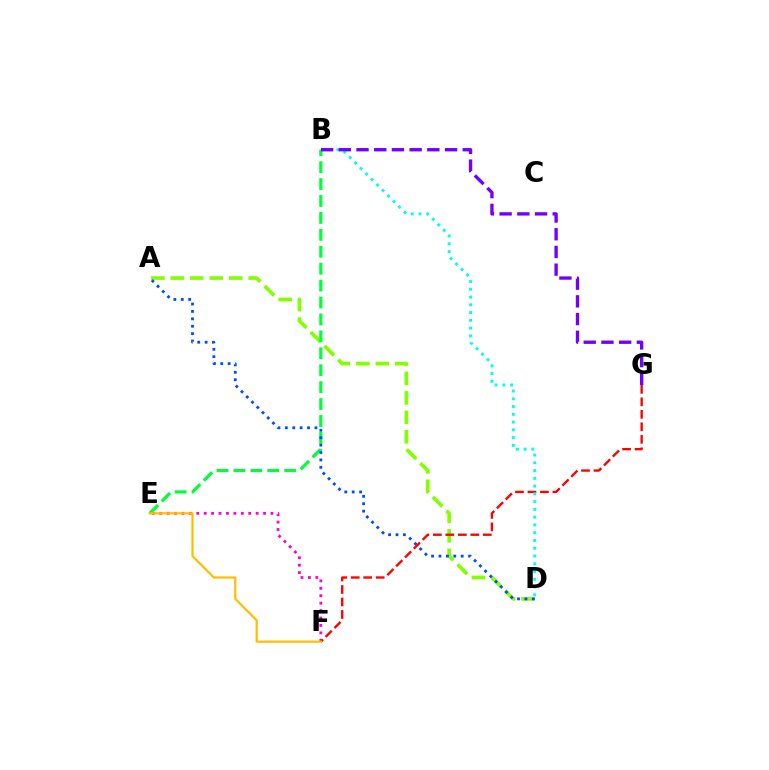{('A', 'D'): [{'color': '#84ff00', 'line_style': 'dashed', 'thickness': 2.64}, {'color': '#004bff', 'line_style': 'dotted', 'thickness': 2.01}], ('E', 'F'): [{'color': '#ff00cf', 'line_style': 'dotted', 'thickness': 2.02}, {'color': '#ffbd00', 'line_style': 'solid', 'thickness': 1.58}], ('B', 'E'): [{'color': '#00ff39', 'line_style': 'dashed', 'thickness': 2.3}], ('F', 'G'): [{'color': '#ff0000', 'line_style': 'dashed', 'thickness': 1.7}], ('B', 'D'): [{'color': '#00fff6', 'line_style': 'dotted', 'thickness': 2.11}], ('B', 'G'): [{'color': '#7200ff', 'line_style': 'dashed', 'thickness': 2.41}]}